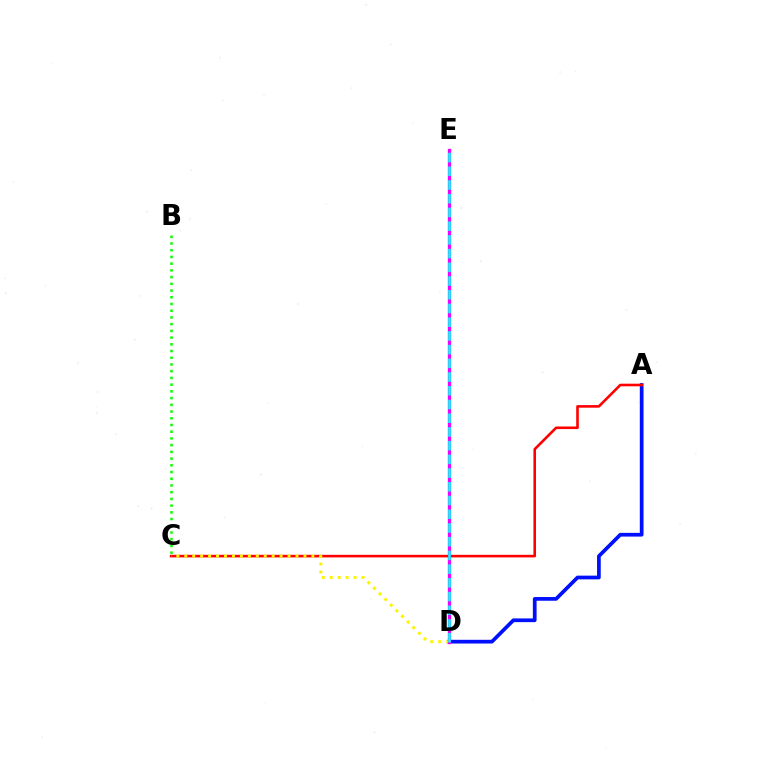{('A', 'D'): [{'color': '#0010ff', 'line_style': 'solid', 'thickness': 2.68}], ('A', 'C'): [{'color': '#ff0000', 'line_style': 'solid', 'thickness': 1.87}], ('B', 'C'): [{'color': '#08ff00', 'line_style': 'dotted', 'thickness': 1.83}], ('C', 'D'): [{'color': '#fcf500', 'line_style': 'dotted', 'thickness': 2.16}], ('D', 'E'): [{'color': '#ee00ff', 'line_style': 'solid', 'thickness': 2.37}, {'color': '#00fff6', 'line_style': 'dashed', 'thickness': 1.86}]}